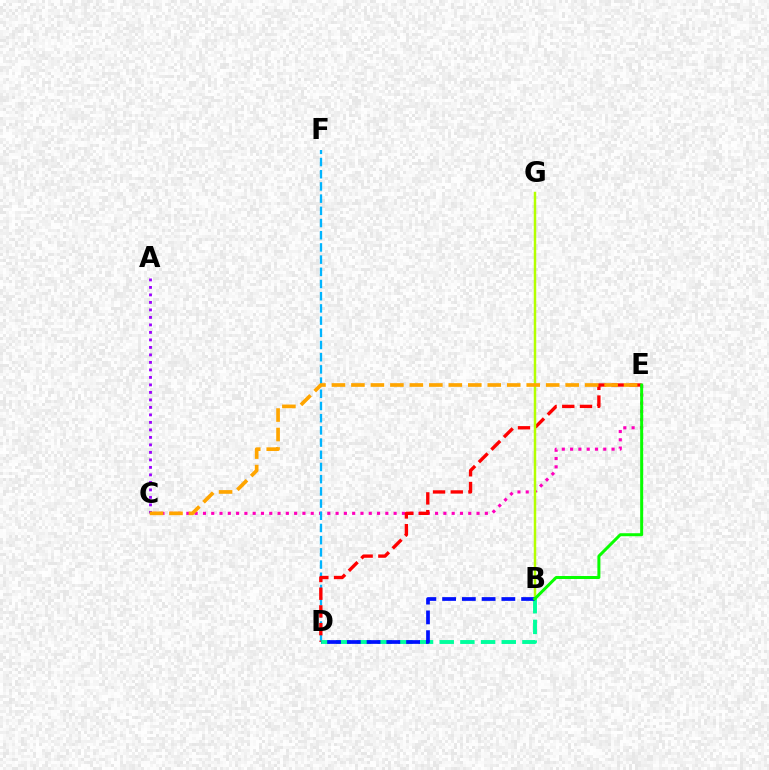{('C', 'E'): [{'color': '#ff00bd', 'line_style': 'dotted', 'thickness': 2.25}, {'color': '#ffa500', 'line_style': 'dashed', 'thickness': 2.65}], ('D', 'F'): [{'color': '#00b5ff', 'line_style': 'dashed', 'thickness': 1.66}], ('D', 'E'): [{'color': '#ff0000', 'line_style': 'dashed', 'thickness': 2.41}], ('A', 'C'): [{'color': '#9b00ff', 'line_style': 'dotted', 'thickness': 2.04}], ('B', 'G'): [{'color': '#b3ff00', 'line_style': 'solid', 'thickness': 1.78}], ('B', 'D'): [{'color': '#00ff9d', 'line_style': 'dashed', 'thickness': 2.81}, {'color': '#0010ff', 'line_style': 'dashed', 'thickness': 2.68}], ('B', 'E'): [{'color': '#08ff00', 'line_style': 'solid', 'thickness': 2.16}]}